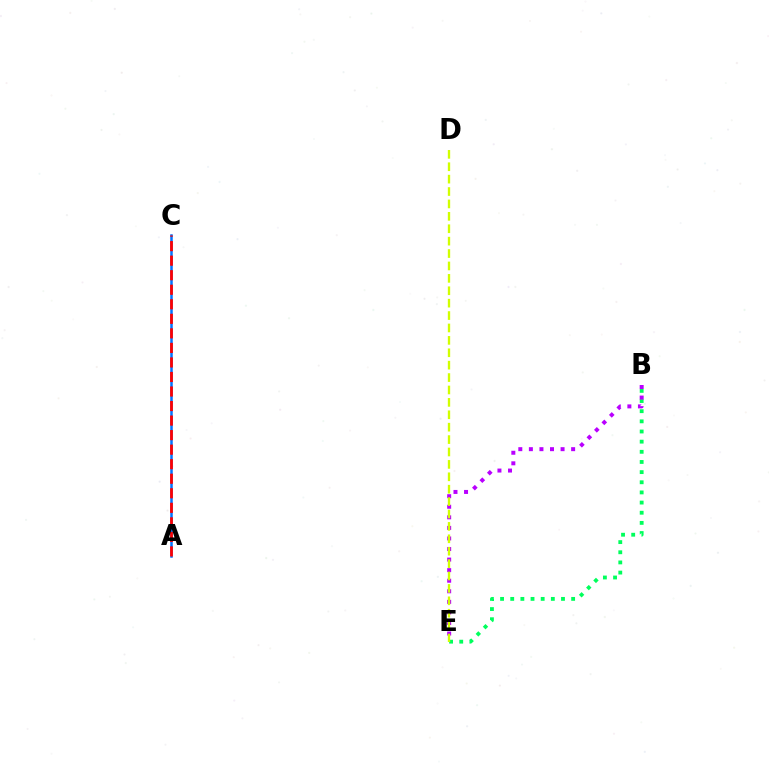{('A', 'C'): [{'color': '#0074ff', 'line_style': 'solid', 'thickness': 1.8}, {'color': '#ff0000', 'line_style': 'dashed', 'thickness': 1.97}], ('B', 'E'): [{'color': '#00ff5c', 'line_style': 'dotted', 'thickness': 2.76}, {'color': '#b900ff', 'line_style': 'dotted', 'thickness': 2.87}], ('D', 'E'): [{'color': '#d1ff00', 'line_style': 'dashed', 'thickness': 1.68}]}